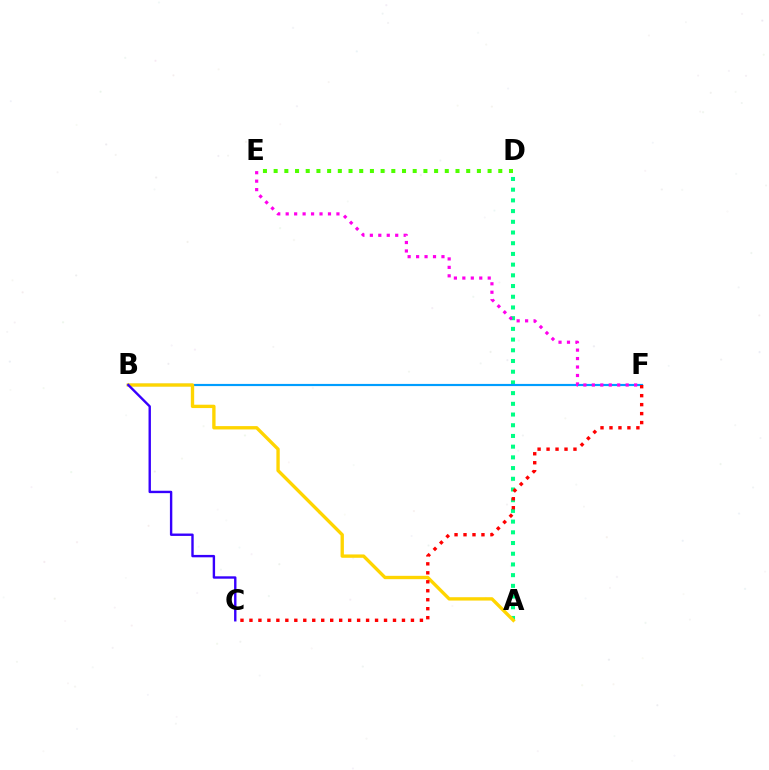{('A', 'D'): [{'color': '#00ff86', 'line_style': 'dotted', 'thickness': 2.91}], ('B', 'F'): [{'color': '#009eff', 'line_style': 'solid', 'thickness': 1.56}], ('A', 'B'): [{'color': '#ffd500', 'line_style': 'solid', 'thickness': 2.41}], ('D', 'E'): [{'color': '#4fff00', 'line_style': 'dotted', 'thickness': 2.91}], ('C', 'F'): [{'color': '#ff0000', 'line_style': 'dotted', 'thickness': 2.44}], ('E', 'F'): [{'color': '#ff00ed', 'line_style': 'dotted', 'thickness': 2.3}], ('B', 'C'): [{'color': '#3700ff', 'line_style': 'solid', 'thickness': 1.72}]}